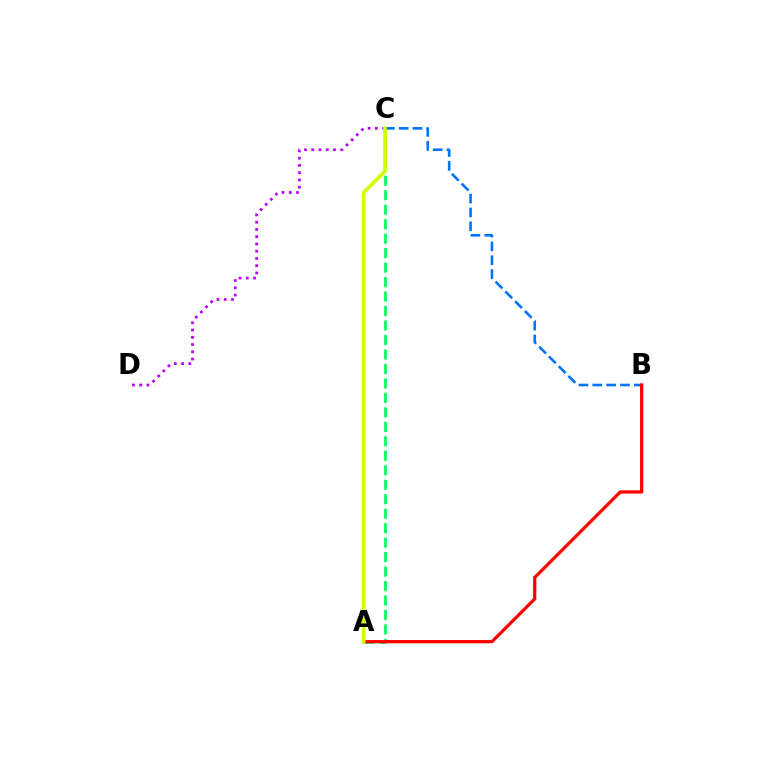{('A', 'C'): [{'color': '#00ff5c', 'line_style': 'dashed', 'thickness': 1.97}, {'color': '#d1ff00', 'line_style': 'solid', 'thickness': 2.65}], ('C', 'D'): [{'color': '#b900ff', 'line_style': 'dotted', 'thickness': 1.97}], ('B', 'C'): [{'color': '#0074ff', 'line_style': 'dashed', 'thickness': 1.88}], ('A', 'B'): [{'color': '#ff0000', 'line_style': 'solid', 'thickness': 2.32}]}